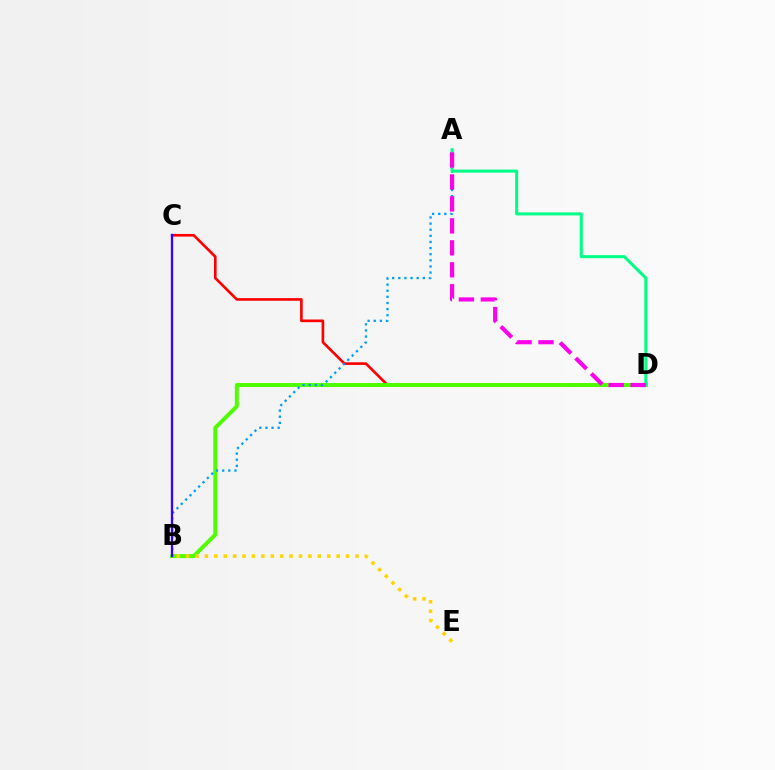{('C', 'D'): [{'color': '#ff0000', 'line_style': 'solid', 'thickness': 1.91}], ('B', 'D'): [{'color': '#4fff00', 'line_style': 'solid', 'thickness': 2.85}], ('B', 'E'): [{'color': '#ffd500', 'line_style': 'dotted', 'thickness': 2.56}], ('A', 'B'): [{'color': '#009eff', 'line_style': 'dotted', 'thickness': 1.66}], ('A', 'D'): [{'color': '#00ff86', 'line_style': 'solid', 'thickness': 2.2}, {'color': '#ff00ed', 'line_style': 'dashed', 'thickness': 2.98}], ('B', 'C'): [{'color': '#3700ff', 'line_style': 'solid', 'thickness': 1.65}]}